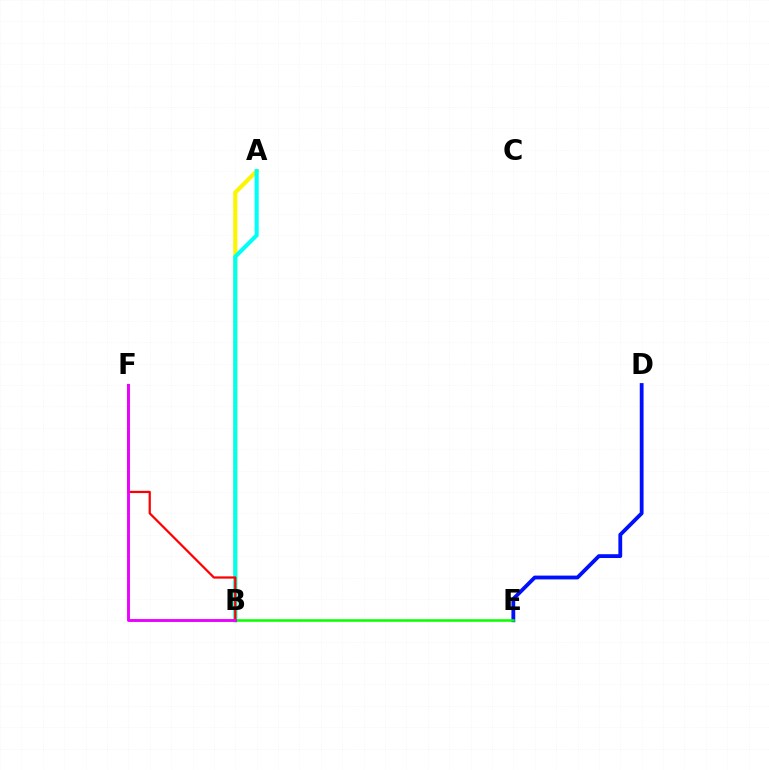{('A', 'B'): [{'color': '#fcf500', 'line_style': 'solid', 'thickness': 2.95}, {'color': '#00fff6', 'line_style': 'solid', 'thickness': 2.96}], ('B', 'F'): [{'color': '#ff0000', 'line_style': 'solid', 'thickness': 1.61}, {'color': '#ee00ff', 'line_style': 'solid', 'thickness': 2.09}], ('D', 'E'): [{'color': '#0010ff', 'line_style': 'solid', 'thickness': 2.74}], ('B', 'E'): [{'color': '#08ff00', 'line_style': 'solid', 'thickness': 1.83}]}